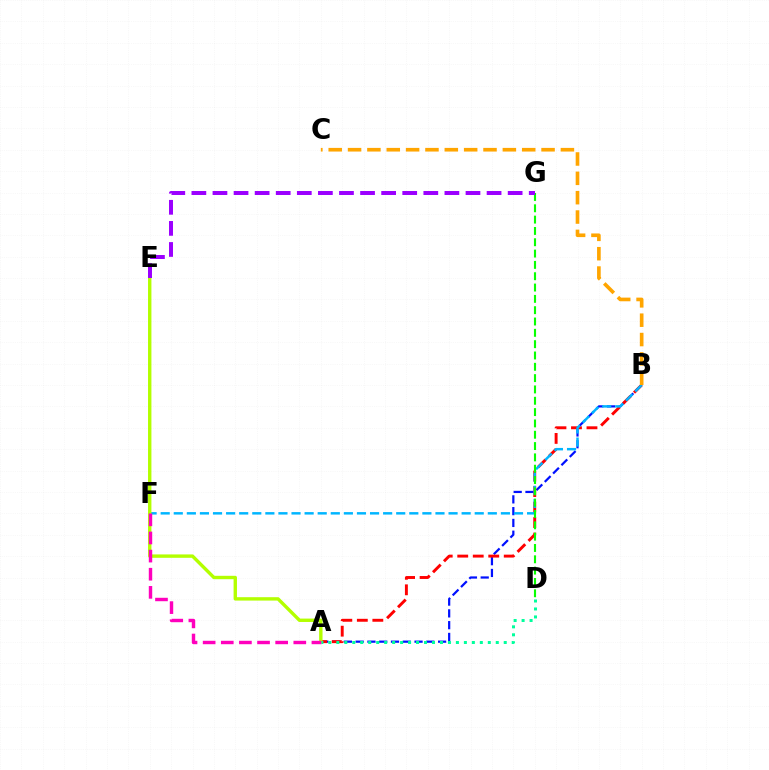{('A', 'B'): [{'color': '#0010ff', 'line_style': 'dashed', 'thickness': 1.6}, {'color': '#ff0000', 'line_style': 'dashed', 'thickness': 2.11}], ('B', 'F'): [{'color': '#00b5ff', 'line_style': 'dashed', 'thickness': 1.78}], ('A', 'E'): [{'color': '#b3ff00', 'line_style': 'solid', 'thickness': 2.44}], ('A', 'F'): [{'color': '#ff00bd', 'line_style': 'dashed', 'thickness': 2.46}], ('D', 'G'): [{'color': '#08ff00', 'line_style': 'dashed', 'thickness': 1.54}], ('A', 'D'): [{'color': '#00ff9d', 'line_style': 'dotted', 'thickness': 2.17}], ('B', 'C'): [{'color': '#ffa500', 'line_style': 'dashed', 'thickness': 2.63}], ('E', 'G'): [{'color': '#9b00ff', 'line_style': 'dashed', 'thickness': 2.86}]}